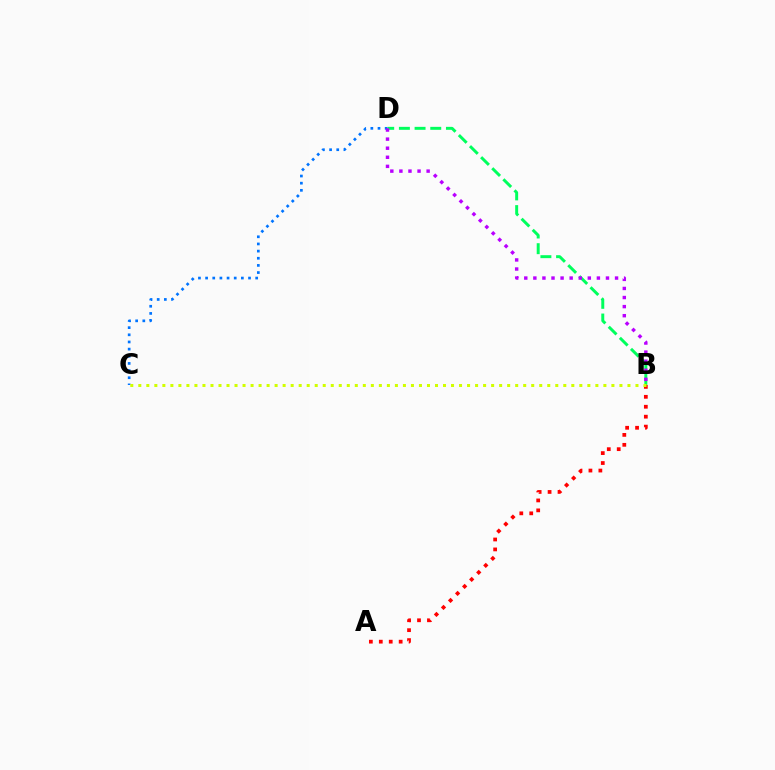{('C', 'D'): [{'color': '#0074ff', 'line_style': 'dotted', 'thickness': 1.94}], ('A', 'B'): [{'color': '#ff0000', 'line_style': 'dotted', 'thickness': 2.7}], ('B', 'D'): [{'color': '#00ff5c', 'line_style': 'dashed', 'thickness': 2.13}, {'color': '#b900ff', 'line_style': 'dotted', 'thickness': 2.47}], ('B', 'C'): [{'color': '#d1ff00', 'line_style': 'dotted', 'thickness': 2.18}]}